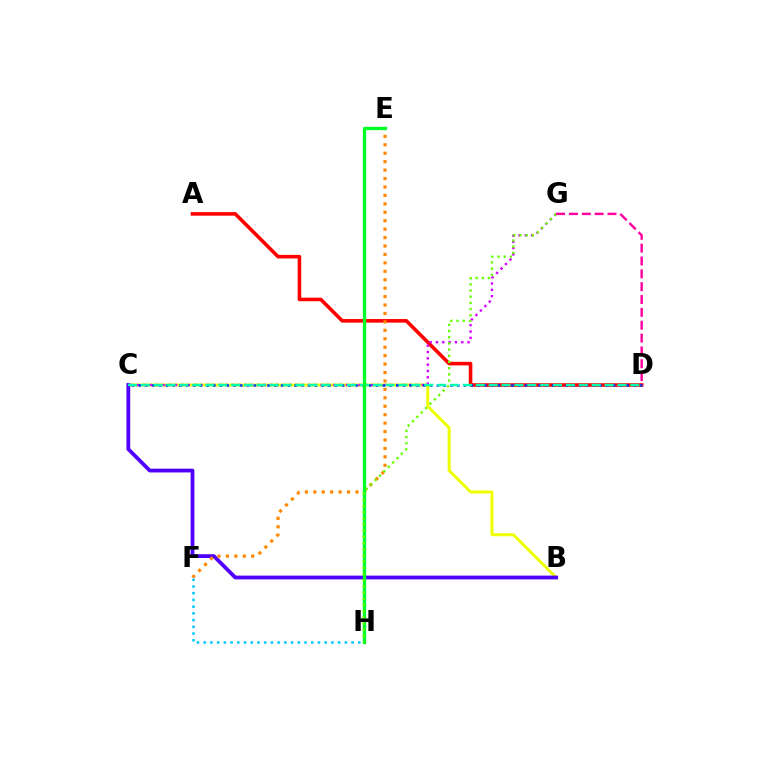{('B', 'C'): [{'color': '#eeff00', 'line_style': 'solid', 'thickness': 2.16}, {'color': '#4f00ff', 'line_style': 'solid', 'thickness': 2.72}], ('A', 'D'): [{'color': '#ff0000', 'line_style': 'solid', 'thickness': 2.58}], ('C', 'G'): [{'color': '#d600ff', 'line_style': 'dotted', 'thickness': 1.72}], ('C', 'D'): [{'color': '#003fff', 'line_style': 'dotted', 'thickness': 1.84}, {'color': '#00ffaf', 'line_style': 'dashed', 'thickness': 1.75}], ('E', 'F'): [{'color': '#ff8800', 'line_style': 'dotted', 'thickness': 2.29}], ('F', 'H'): [{'color': '#00c7ff', 'line_style': 'dotted', 'thickness': 1.83}], ('E', 'H'): [{'color': '#00ff27', 'line_style': 'solid', 'thickness': 2.38}], ('G', 'H'): [{'color': '#66ff00', 'line_style': 'dotted', 'thickness': 1.68}], ('D', 'G'): [{'color': '#ff00a0', 'line_style': 'dashed', 'thickness': 1.75}]}